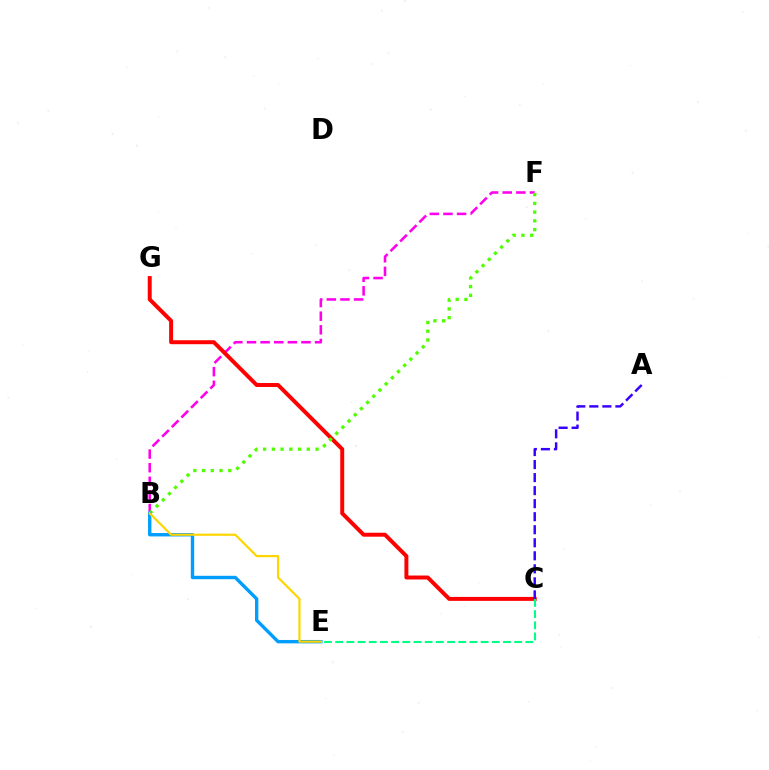{('B', 'F'): [{'color': '#ff00ed', 'line_style': 'dashed', 'thickness': 1.85}, {'color': '#4fff00', 'line_style': 'dotted', 'thickness': 2.37}], ('C', 'G'): [{'color': '#ff0000', 'line_style': 'solid', 'thickness': 2.85}], ('C', 'E'): [{'color': '#00ff86', 'line_style': 'dashed', 'thickness': 1.52}], ('A', 'C'): [{'color': '#3700ff', 'line_style': 'dashed', 'thickness': 1.77}], ('B', 'E'): [{'color': '#009eff', 'line_style': 'solid', 'thickness': 2.44}, {'color': '#ffd500', 'line_style': 'solid', 'thickness': 1.57}]}